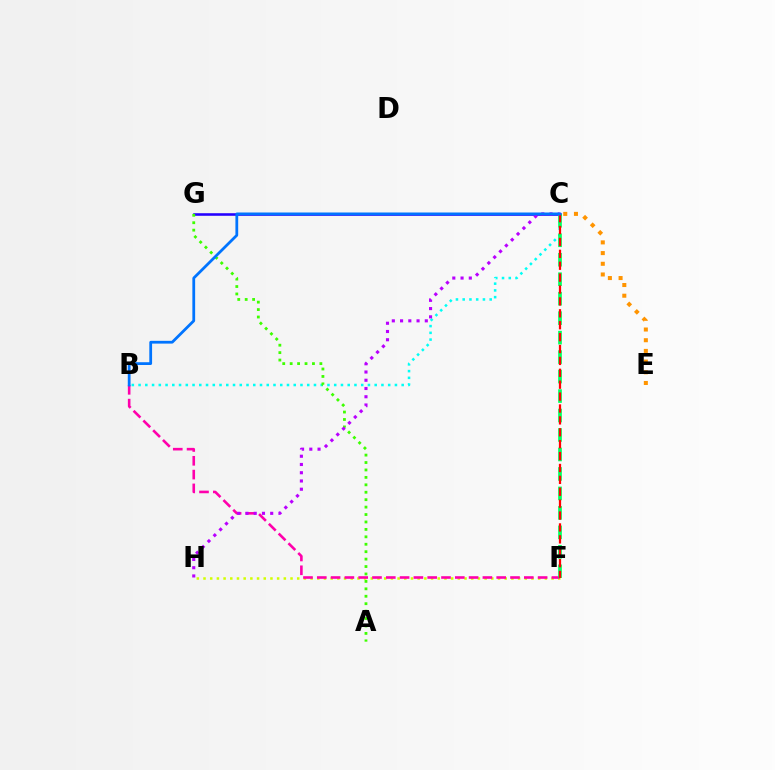{('F', 'H'): [{'color': '#d1ff00', 'line_style': 'dotted', 'thickness': 1.82}], ('B', 'F'): [{'color': '#ff00ac', 'line_style': 'dashed', 'thickness': 1.87}], ('B', 'C'): [{'color': '#00fff6', 'line_style': 'dotted', 'thickness': 1.83}, {'color': '#0074ff', 'line_style': 'solid', 'thickness': 2.0}], ('C', 'G'): [{'color': '#2500ff', 'line_style': 'solid', 'thickness': 1.86}], ('A', 'G'): [{'color': '#3dff00', 'line_style': 'dotted', 'thickness': 2.02}], ('C', 'E'): [{'color': '#ff9400', 'line_style': 'dotted', 'thickness': 2.9}], ('C', 'F'): [{'color': '#00ff5c', 'line_style': 'dashed', 'thickness': 2.65}, {'color': '#ff0000', 'line_style': 'dashed', 'thickness': 1.62}], ('C', 'H'): [{'color': '#b900ff', 'line_style': 'dotted', 'thickness': 2.24}]}